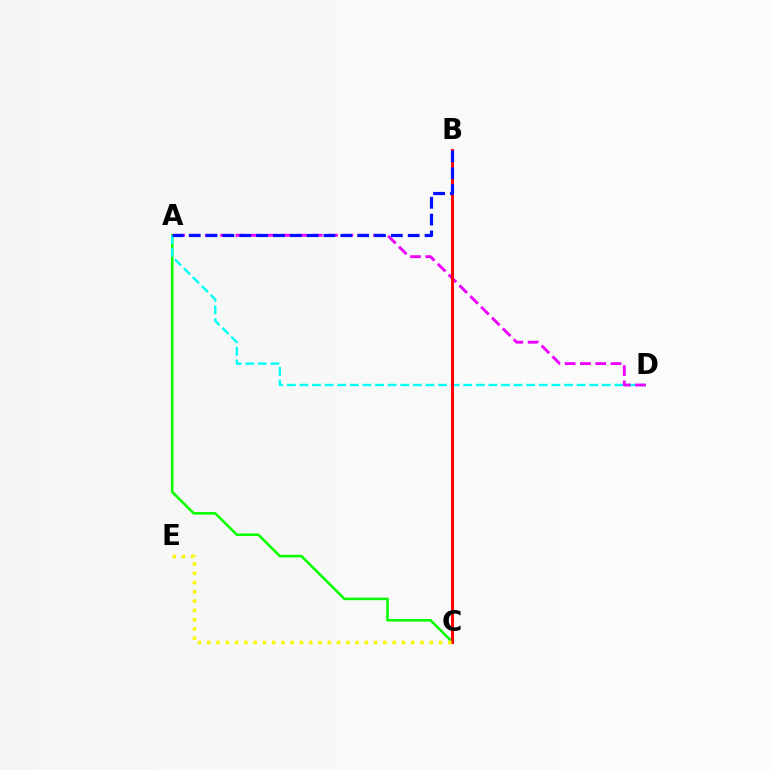{('A', 'C'): [{'color': '#08ff00', 'line_style': 'solid', 'thickness': 1.85}], ('A', 'D'): [{'color': '#00fff6', 'line_style': 'dashed', 'thickness': 1.71}, {'color': '#ee00ff', 'line_style': 'dashed', 'thickness': 2.08}], ('B', 'C'): [{'color': '#ff0000', 'line_style': 'solid', 'thickness': 2.12}], ('A', 'B'): [{'color': '#0010ff', 'line_style': 'dashed', 'thickness': 2.29}], ('C', 'E'): [{'color': '#fcf500', 'line_style': 'dotted', 'thickness': 2.52}]}